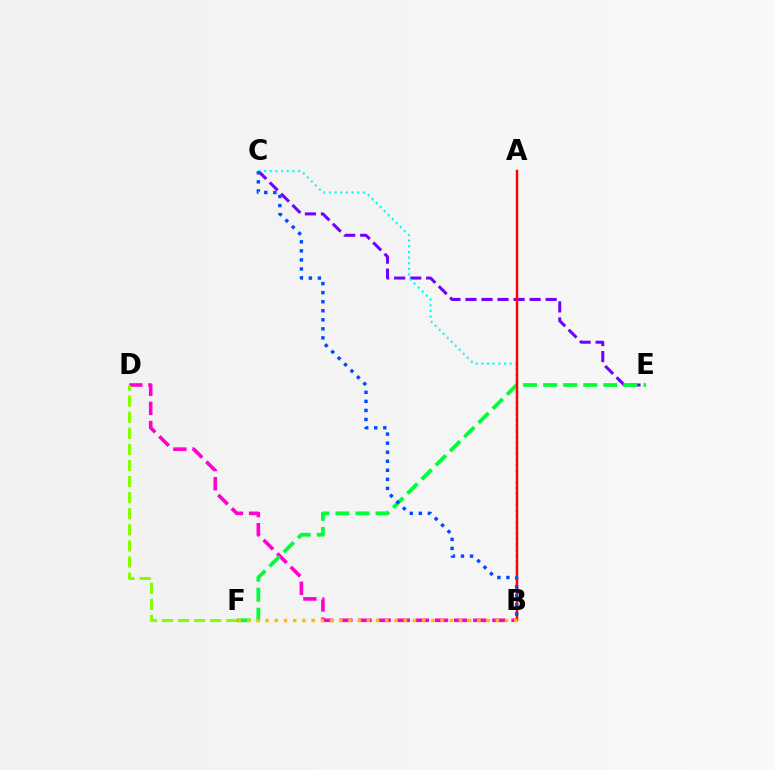{('B', 'D'): [{'color': '#ff00cf', 'line_style': 'dashed', 'thickness': 2.6}], ('C', 'E'): [{'color': '#7200ff', 'line_style': 'dashed', 'thickness': 2.18}], ('B', 'C'): [{'color': '#00fff6', 'line_style': 'dotted', 'thickness': 1.54}, {'color': '#004bff', 'line_style': 'dotted', 'thickness': 2.46}], ('D', 'F'): [{'color': '#84ff00', 'line_style': 'dashed', 'thickness': 2.19}], ('E', 'F'): [{'color': '#00ff39', 'line_style': 'dashed', 'thickness': 2.72}], ('A', 'B'): [{'color': '#ff0000', 'line_style': 'solid', 'thickness': 1.77}], ('B', 'F'): [{'color': '#ffbd00', 'line_style': 'dotted', 'thickness': 2.5}]}